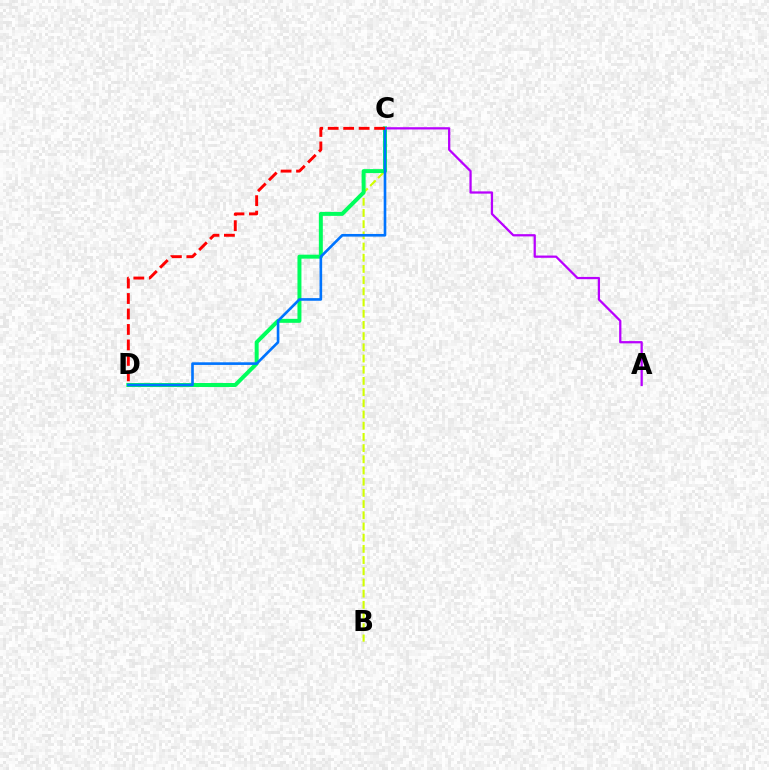{('B', 'C'): [{'color': '#d1ff00', 'line_style': 'dashed', 'thickness': 1.52}], ('C', 'D'): [{'color': '#00ff5c', 'line_style': 'solid', 'thickness': 2.86}, {'color': '#0074ff', 'line_style': 'solid', 'thickness': 1.9}, {'color': '#ff0000', 'line_style': 'dashed', 'thickness': 2.1}], ('A', 'C'): [{'color': '#b900ff', 'line_style': 'solid', 'thickness': 1.63}]}